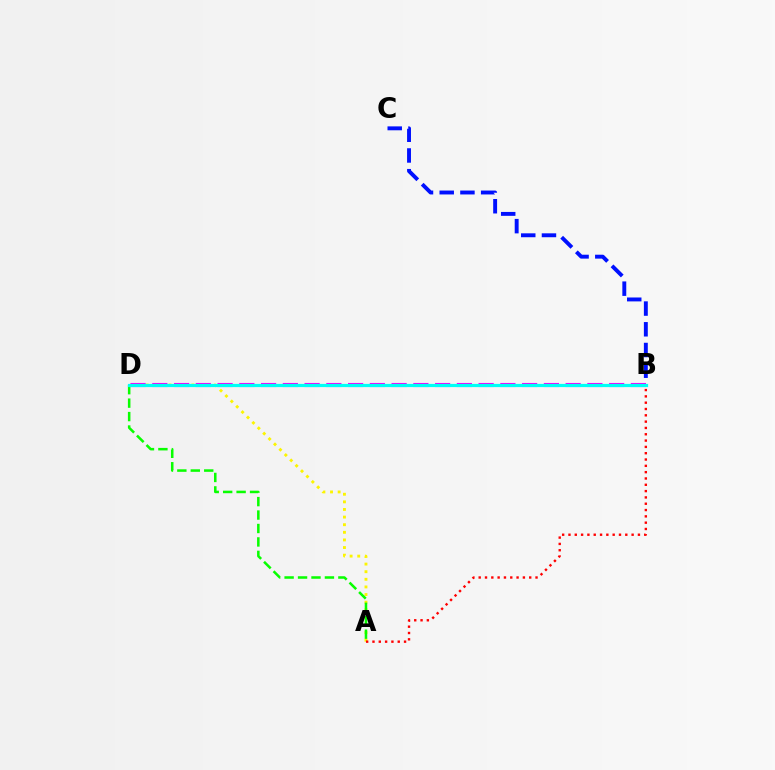{('A', 'D'): [{'color': '#fcf500', 'line_style': 'dotted', 'thickness': 2.07}, {'color': '#08ff00', 'line_style': 'dashed', 'thickness': 1.83}], ('B', 'D'): [{'color': '#ee00ff', 'line_style': 'dashed', 'thickness': 2.96}, {'color': '#00fff6', 'line_style': 'solid', 'thickness': 2.31}], ('A', 'B'): [{'color': '#ff0000', 'line_style': 'dotted', 'thickness': 1.72}], ('B', 'C'): [{'color': '#0010ff', 'line_style': 'dashed', 'thickness': 2.81}]}